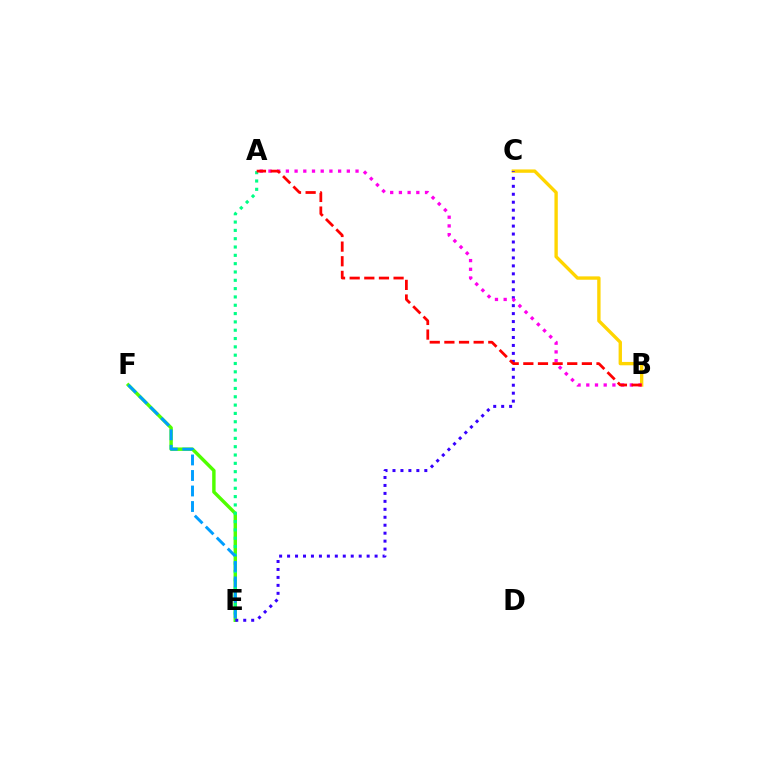{('E', 'F'): [{'color': '#4fff00', 'line_style': 'solid', 'thickness': 2.46}, {'color': '#009eff', 'line_style': 'dashed', 'thickness': 2.11}], ('B', 'C'): [{'color': '#ffd500', 'line_style': 'solid', 'thickness': 2.42}], ('A', 'E'): [{'color': '#00ff86', 'line_style': 'dotted', 'thickness': 2.26}], ('C', 'E'): [{'color': '#3700ff', 'line_style': 'dotted', 'thickness': 2.16}], ('A', 'B'): [{'color': '#ff00ed', 'line_style': 'dotted', 'thickness': 2.37}, {'color': '#ff0000', 'line_style': 'dashed', 'thickness': 1.99}]}